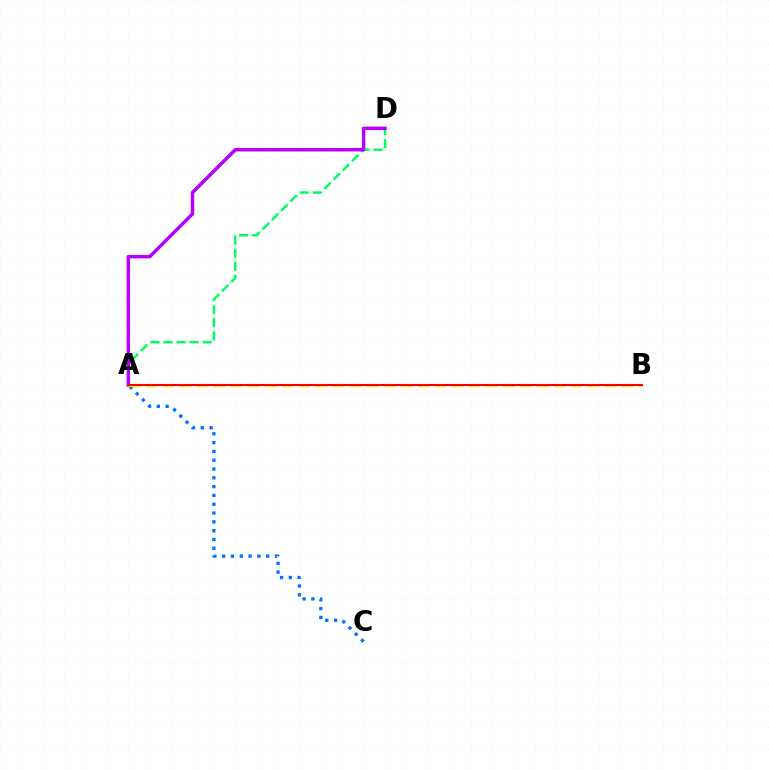{('A', 'D'): [{'color': '#00ff5c', 'line_style': 'dashed', 'thickness': 1.78}, {'color': '#b900ff', 'line_style': 'solid', 'thickness': 2.49}], ('A', 'C'): [{'color': '#0074ff', 'line_style': 'dotted', 'thickness': 2.39}], ('A', 'B'): [{'color': '#d1ff00', 'line_style': 'dashed', 'thickness': 2.31}, {'color': '#ff0000', 'line_style': 'solid', 'thickness': 1.51}]}